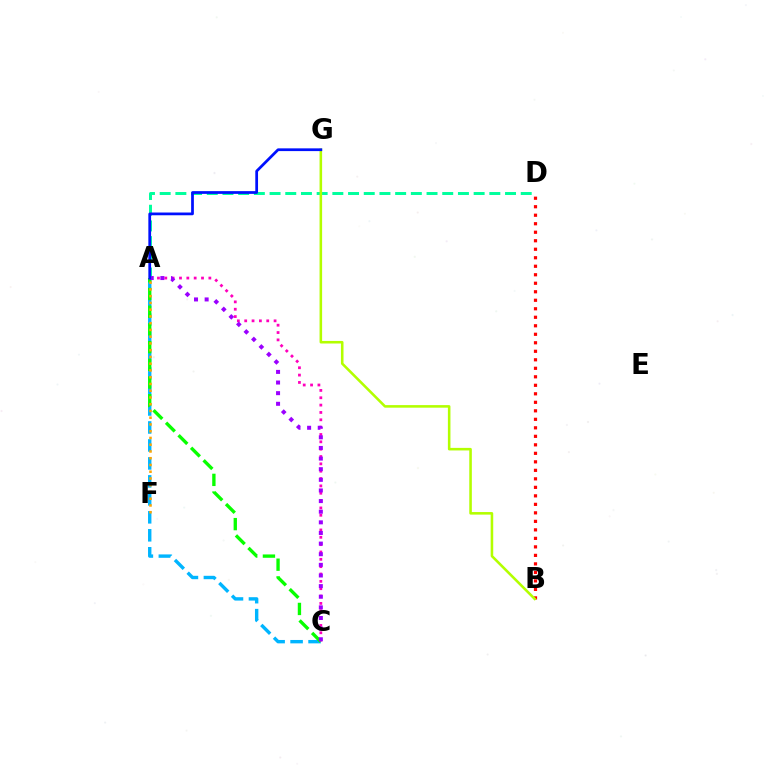{('A', 'C'): [{'color': '#00b5ff', 'line_style': 'dashed', 'thickness': 2.44}, {'color': '#08ff00', 'line_style': 'dashed', 'thickness': 2.4}, {'color': '#ff00bd', 'line_style': 'dotted', 'thickness': 2.0}, {'color': '#9b00ff', 'line_style': 'dotted', 'thickness': 2.89}], ('A', 'D'): [{'color': '#00ff9d', 'line_style': 'dashed', 'thickness': 2.13}], ('B', 'D'): [{'color': '#ff0000', 'line_style': 'dotted', 'thickness': 2.31}], ('B', 'G'): [{'color': '#b3ff00', 'line_style': 'solid', 'thickness': 1.85}], ('A', 'F'): [{'color': '#ffa500', 'line_style': 'dotted', 'thickness': 1.83}], ('A', 'G'): [{'color': '#0010ff', 'line_style': 'solid', 'thickness': 1.98}]}